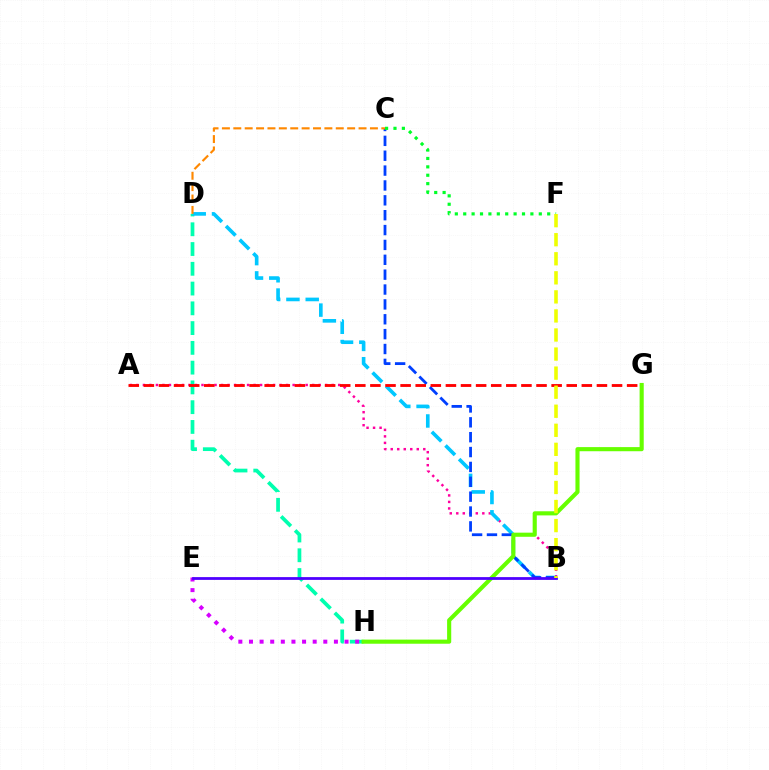{('A', 'B'): [{'color': '#ff00a0', 'line_style': 'dotted', 'thickness': 1.77}], ('D', 'H'): [{'color': '#00ffaf', 'line_style': 'dashed', 'thickness': 2.69}], ('B', 'D'): [{'color': '#00c7ff', 'line_style': 'dashed', 'thickness': 2.62}], ('E', 'H'): [{'color': '#d600ff', 'line_style': 'dotted', 'thickness': 2.89}], ('B', 'C'): [{'color': '#003fff', 'line_style': 'dashed', 'thickness': 2.02}], ('A', 'G'): [{'color': '#ff0000', 'line_style': 'dashed', 'thickness': 2.05}], ('C', 'F'): [{'color': '#00ff27', 'line_style': 'dotted', 'thickness': 2.28}], ('G', 'H'): [{'color': '#66ff00', 'line_style': 'solid', 'thickness': 2.97}], ('B', 'E'): [{'color': '#4f00ff', 'line_style': 'solid', 'thickness': 2.0}], ('C', 'D'): [{'color': '#ff8800', 'line_style': 'dashed', 'thickness': 1.55}], ('B', 'F'): [{'color': '#eeff00', 'line_style': 'dashed', 'thickness': 2.59}]}